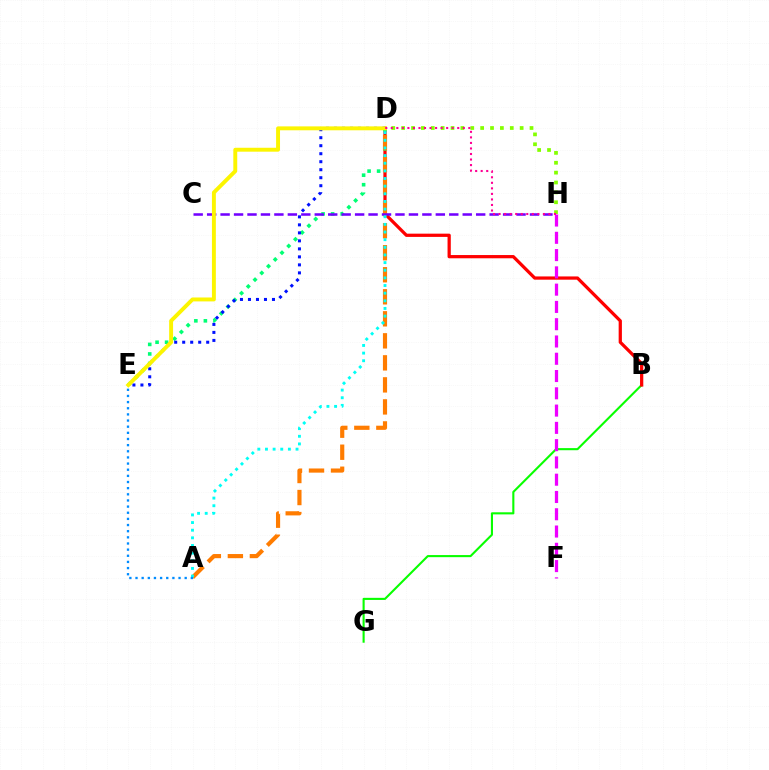{('D', 'H'): [{'color': '#84ff00', 'line_style': 'dotted', 'thickness': 2.68}, {'color': '#ff0094', 'line_style': 'dotted', 'thickness': 1.5}], ('B', 'G'): [{'color': '#08ff00', 'line_style': 'solid', 'thickness': 1.52}], ('B', 'D'): [{'color': '#ff0000', 'line_style': 'solid', 'thickness': 2.34}], ('D', 'E'): [{'color': '#00ff74', 'line_style': 'dotted', 'thickness': 2.59}, {'color': '#0010ff', 'line_style': 'dotted', 'thickness': 2.17}, {'color': '#fcf500', 'line_style': 'solid', 'thickness': 2.82}], ('A', 'D'): [{'color': '#ff7c00', 'line_style': 'dashed', 'thickness': 2.99}, {'color': '#00fff6', 'line_style': 'dotted', 'thickness': 2.08}], ('F', 'H'): [{'color': '#ee00ff', 'line_style': 'dashed', 'thickness': 2.35}], ('C', 'H'): [{'color': '#7200ff', 'line_style': 'dashed', 'thickness': 1.83}], ('A', 'E'): [{'color': '#008cff', 'line_style': 'dotted', 'thickness': 1.67}]}